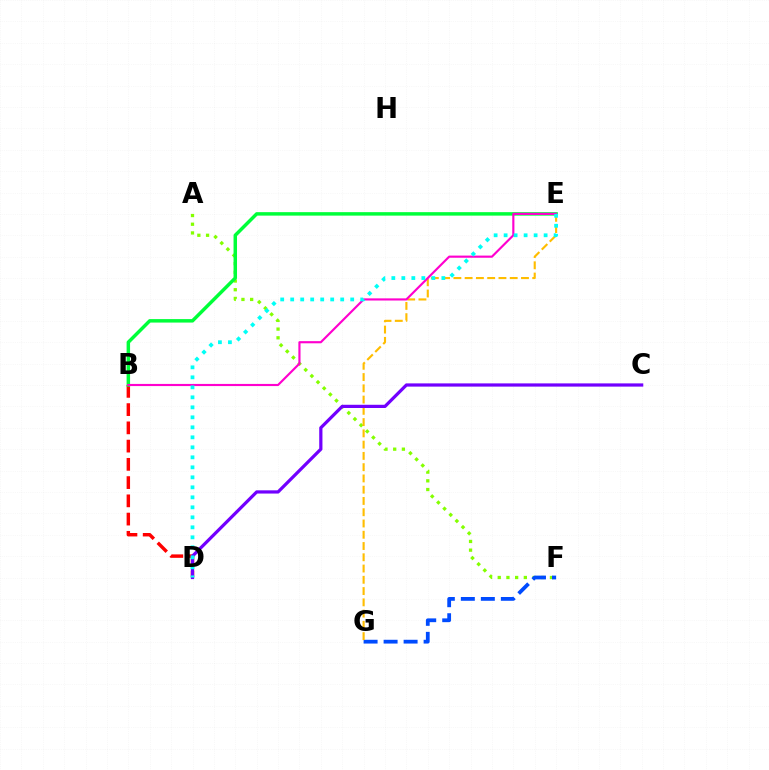{('A', 'F'): [{'color': '#84ff00', 'line_style': 'dotted', 'thickness': 2.36}], ('B', 'D'): [{'color': '#ff0000', 'line_style': 'dashed', 'thickness': 2.48}], ('F', 'G'): [{'color': '#004bff', 'line_style': 'dashed', 'thickness': 2.72}], ('B', 'E'): [{'color': '#00ff39', 'line_style': 'solid', 'thickness': 2.5}, {'color': '#ff00cf', 'line_style': 'solid', 'thickness': 1.55}], ('E', 'G'): [{'color': '#ffbd00', 'line_style': 'dashed', 'thickness': 1.53}], ('C', 'D'): [{'color': '#7200ff', 'line_style': 'solid', 'thickness': 2.32}], ('D', 'E'): [{'color': '#00fff6', 'line_style': 'dotted', 'thickness': 2.72}]}